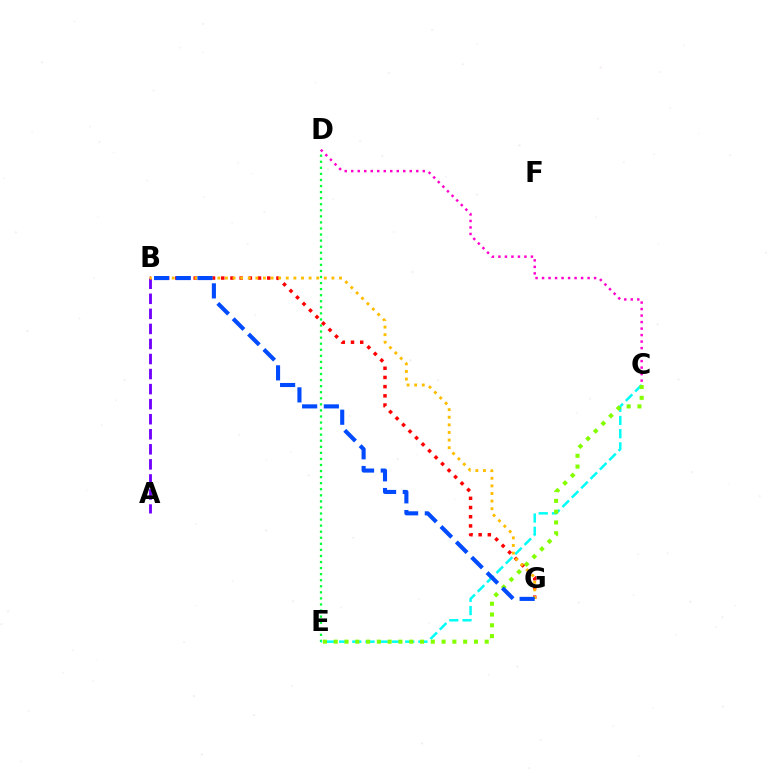{('D', 'E'): [{'color': '#00ff39', 'line_style': 'dotted', 'thickness': 1.65}], ('C', 'E'): [{'color': '#00fff6', 'line_style': 'dashed', 'thickness': 1.8}, {'color': '#84ff00', 'line_style': 'dotted', 'thickness': 2.93}], ('A', 'B'): [{'color': '#7200ff', 'line_style': 'dashed', 'thickness': 2.04}], ('C', 'D'): [{'color': '#ff00cf', 'line_style': 'dotted', 'thickness': 1.77}], ('B', 'G'): [{'color': '#ff0000', 'line_style': 'dotted', 'thickness': 2.5}, {'color': '#ffbd00', 'line_style': 'dotted', 'thickness': 2.07}, {'color': '#004bff', 'line_style': 'dashed', 'thickness': 2.95}]}